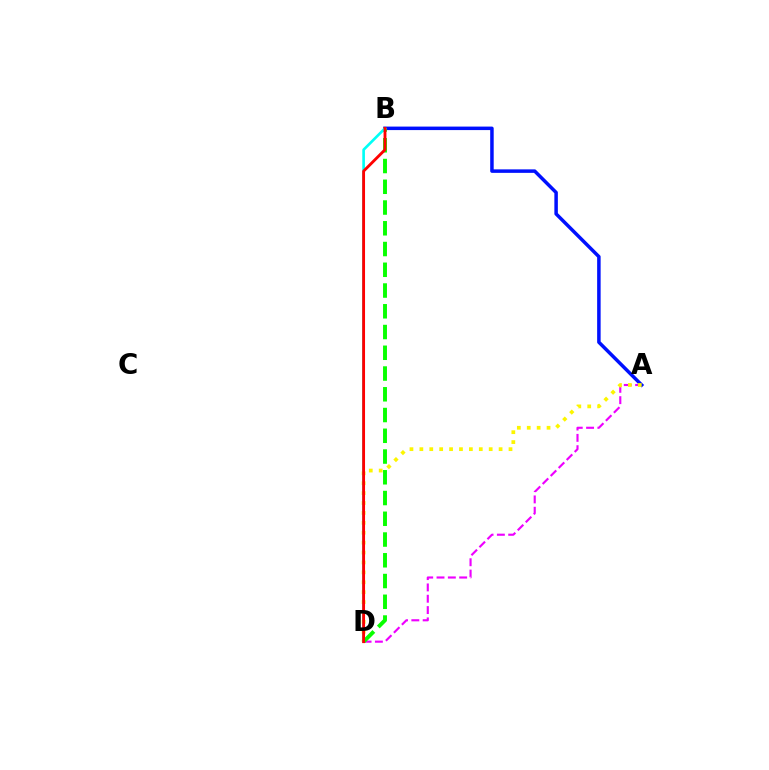{('A', 'D'): [{'color': '#ee00ff', 'line_style': 'dashed', 'thickness': 1.54}, {'color': '#fcf500', 'line_style': 'dotted', 'thickness': 2.69}], ('A', 'B'): [{'color': '#0010ff', 'line_style': 'solid', 'thickness': 2.52}], ('B', 'D'): [{'color': '#08ff00', 'line_style': 'dashed', 'thickness': 2.82}, {'color': '#00fff6', 'line_style': 'solid', 'thickness': 1.9}, {'color': '#ff0000', 'line_style': 'solid', 'thickness': 2.05}]}